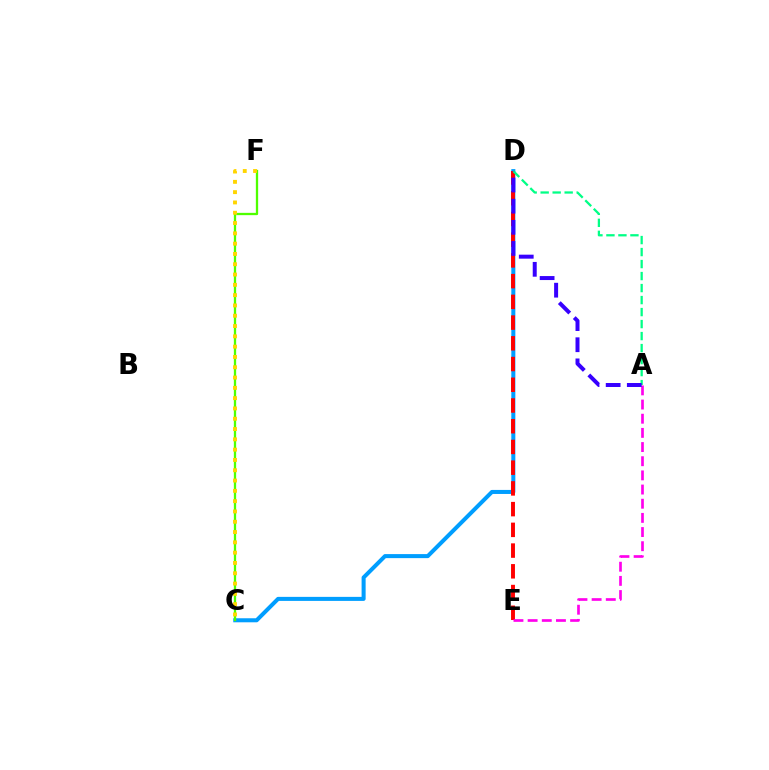{('C', 'D'): [{'color': '#009eff', 'line_style': 'solid', 'thickness': 2.91}], ('D', 'E'): [{'color': '#ff0000', 'line_style': 'dashed', 'thickness': 2.82}], ('A', 'D'): [{'color': '#00ff86', 'line_style': 'dashed', 'thickness': 1.63}, {'color': '#3700ff', 'line_style': 'dashed', 'thickness': 2.87}], ('C', 'F'): [{'color': '#4fff00', 'line_style': 'solid', 'thickness': 1.65}, {'color': '#ffd500', 'line_style': 'dotted', 'thickness': 2.8}], ('A', 'E'): [{'color': '#ff00ed', 'line_style': 'dashed', 'thickness': 1.92}]}